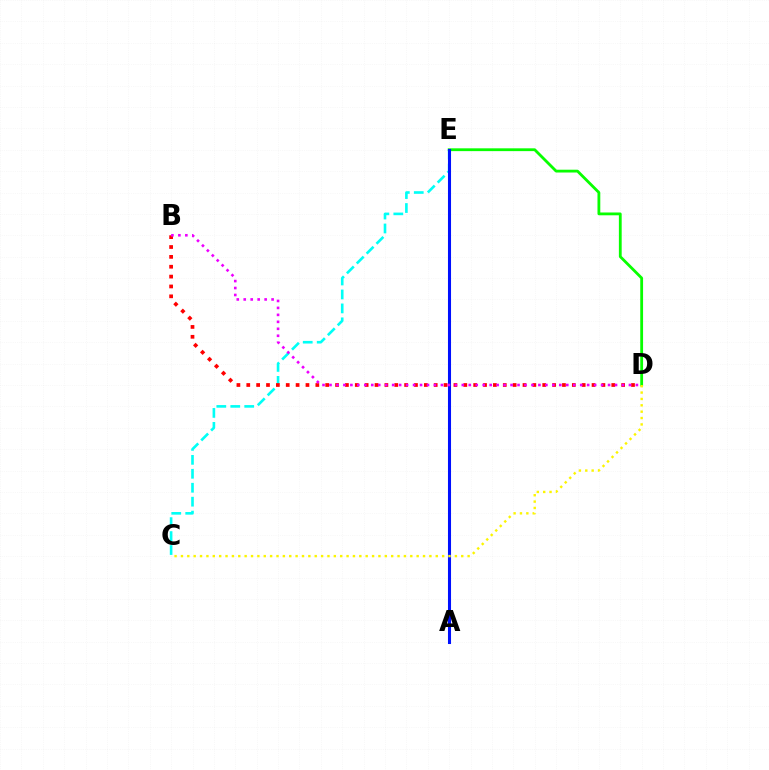{('C', 'E'): [{'color': '#00fff6', 'line_style': 'dashed', 'thickness': 1.89}], ('B', 'D'): [{'color': '#ff0000', 'line_style': 'dotted', 'thickness': 2.68}, {'color': '#ee00ff', 'line_style': 'dotted', 'thickness': 1.89}], ('D', 'E'): [{'color': '#08ff00', 'line_style': 'solid', 'thickness': 2.02}], ('A', 'E'): [{'color': '#0010ff', 'line_style': 'solid', 'thickness': 2.21}], ('C', 'D'): [{'color': '#fcf500', 'line_style': 'dotted', 'thickness': 1.73}]}